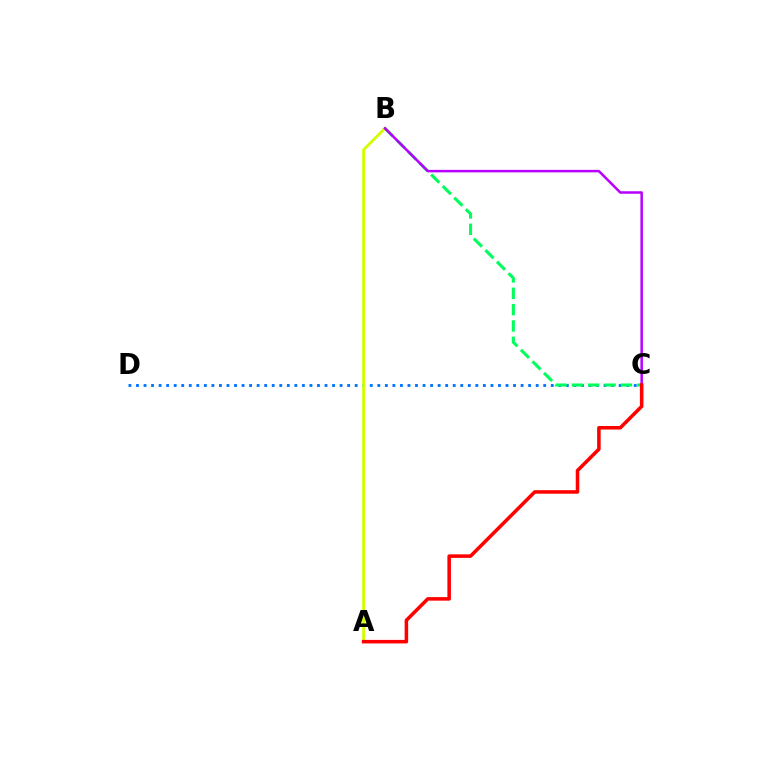{('C', 'D'): [{'color': '#0074ff', 'line_style': 'dotted', 'thickness': 2.05}], ('B', 'C'): [{'color': '#00ff5c', 'line_style': 'dashed', 'thickness': 2.22}, {'color': '#b900ff', 'line_style': 'solid', 'thickness': 1.81}], ('A', 'B'): [{'color': '#d1ff00', 'line_style': 'solid', 'thickness': 2.04}], ('A', 'C'): [{'color': '#ff0000', 'line_style': 'solid', 'thickness': 2.55}]}